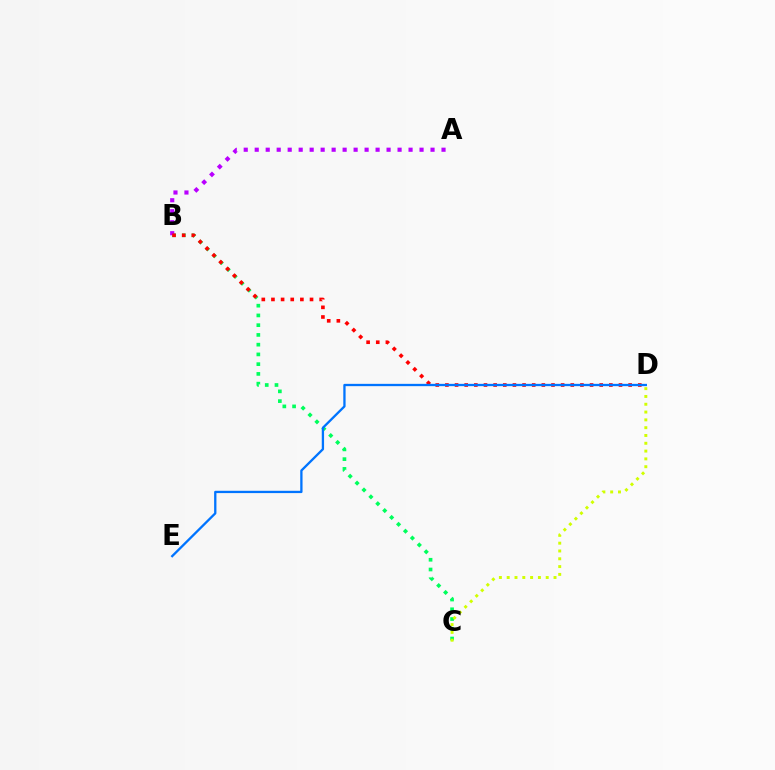{('B', 'C'): [{'color': '#00ff5c', 'line_style': 'dotted', 'thickness': 2.65}], ('A', 'B'): [{'color': '#b900ff', 'line_style': 'dotted', 'thickness': 2.99}], ('B', 'D'): [{'color': '#ff0000', 'line_style': 'dotted', 'thickness': 2.62}], ('C', 'D'): [{'color': '#d1ff00', 'line_style': 'dotted', 'thickness': 2.12}], ('D', 'E'): [{'color': '#0074ff', 'line_style': 'solid', 'thickness': 1.66}]}